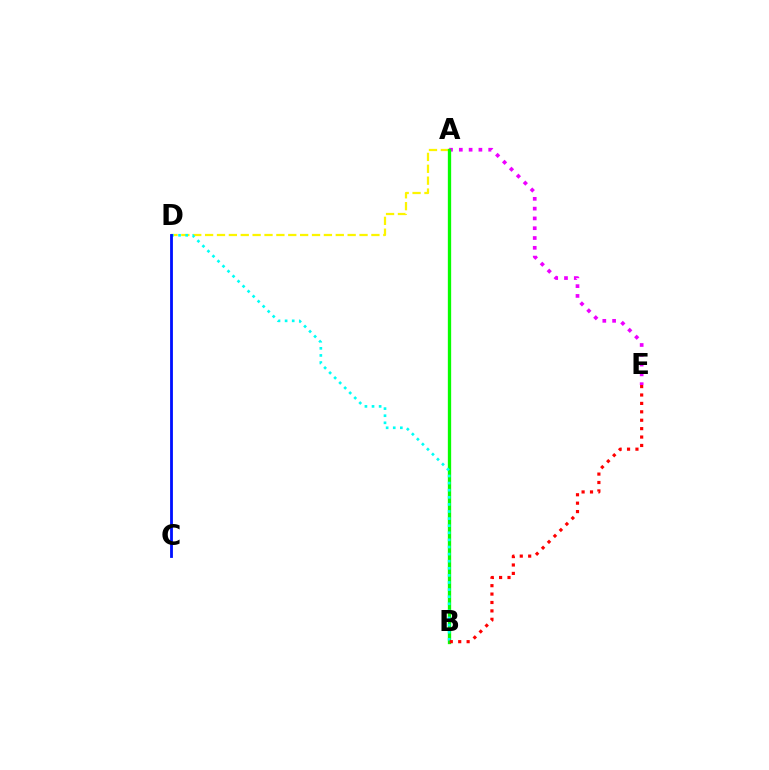{('A', 'E'): [{'color': '#ee00ff', 'line_style': 'dotted', 'thickness': 2.66}], ('A', 'D'): [{'color': '#fcf500', 'line_style': 'dashed', 'thickness': 1.61}], ('A', 'B'): [{'color': '#08ff00', 'line_style': 'solid', 'thickness': 2.39}], ('B', 'D'): [{'color': '#00fff6', 'line_style': 'dotted', 'thickness': 1.93}], ('B', 'E'): [{'color': '#ff0000', 'line_style': 'dotted', 'thickness': 2.29}], ('C', 'D'): [{'color': '#0010ff', 'line_style': 'solid', 'thickness': 2.02}]}